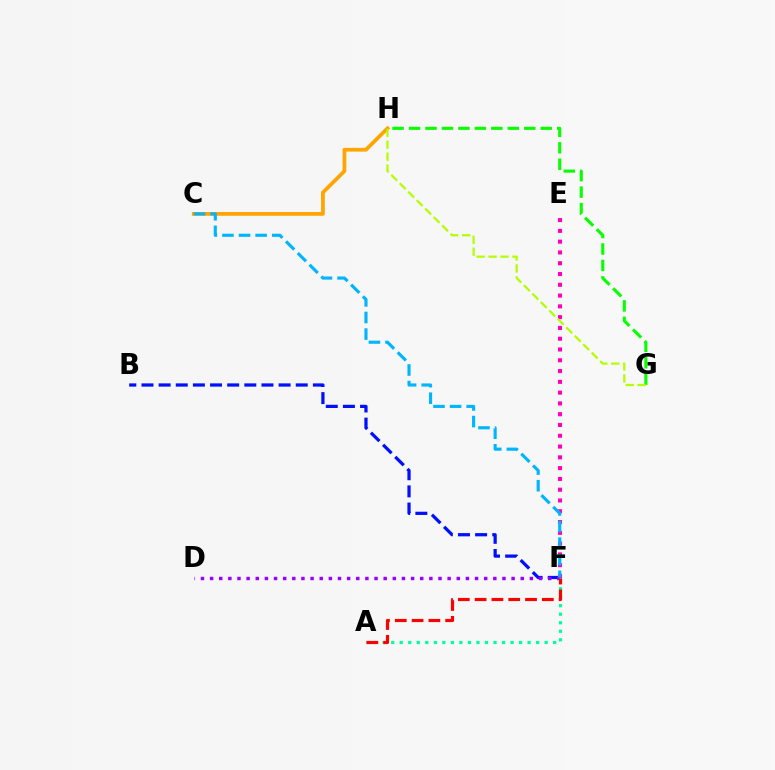{('B', 'F'): [{'color': '#0010ff', 'line_style': 'dashed', 'thickness': 2.33}], ('C', 'H'): [{'color': '#ffa500', 'line_style': 'solid', 'thickness': 2.71}], ('G', 'H'): [{'color': '#08ff00', 'line_style': 'dashed', 'thickness': 2.24}, {'color': '#b3ff00', 'line_style': 'dashed', 'thickness': 1.62}], ('E', 'F'): [{'color': '#ff00bd', 'line_style': 'dotted', 'thickness': 2.93}], ('D', 'F'): [{'color': '#9b00ff', 'line_style': 'dotted', 'thickness': 2.48}], ('A', 'F'): [{'color': '#00ff9d', 'line_style': 'dotted', 'thickness': 2.32}, {'color': '#ff0000', 'line_style': 'dashed', 'thickness': 2.28}], ('C', 'F'): [{'color': '#00b5ff', 'line_style': 'dashed', 'thickness': 2.25}]}